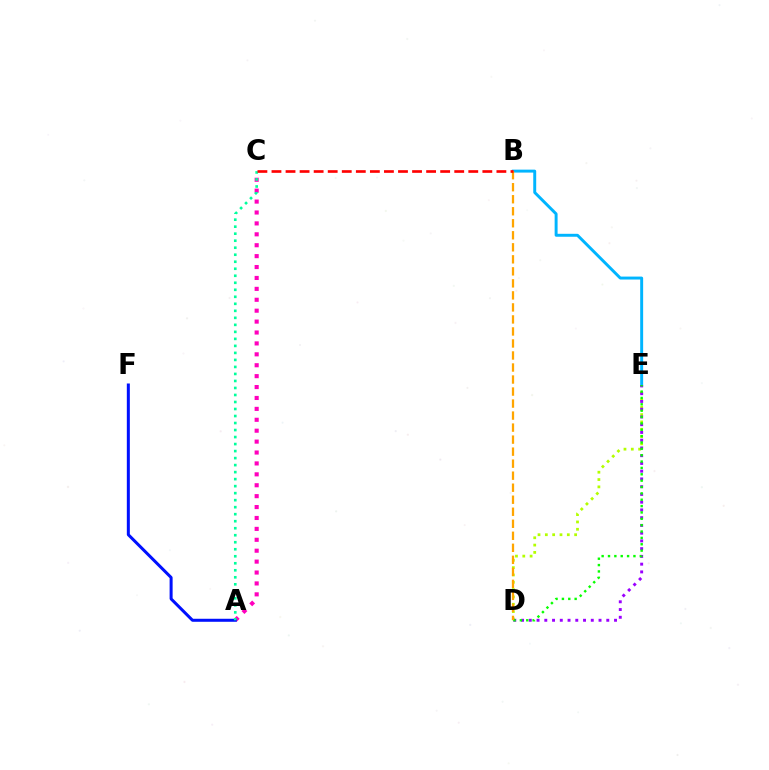{('D', 'E'): [{'color': '#b3ff00', 'line_style': 'dotted', 'thickness': 1.99}, {'color': '#9b00ff', 'line_style': 'dotted', 'thickness': 2.11}, {'color': '#08ff00', 'line_style': 'dotted', 'thickness': 1.73}], ('B', 'E'): [{'color': '#00b5ff', 'line_style': 'solid', 'thickness': 2.12}], ('A', 'C'): [{'color': '#ff00bd', 'line_style': 'dotted', 'thickness': 2.96}, {'color': '#00ff9d', 'line_style': 'dotted', 'thickness': 1.91}], ('A', 'F'): [{'color': '#0010ff', 'line_style': 'solid', 'thickness': 2.17}], ('B', 'D'): [{'color': '#ffa500', 'line_style': 'dashed', 'thickness': 1.63}], ('B', 'C'): [{'color': '#ff0000', 'line_style': 'dashed', 'thickness': 1.91}]}